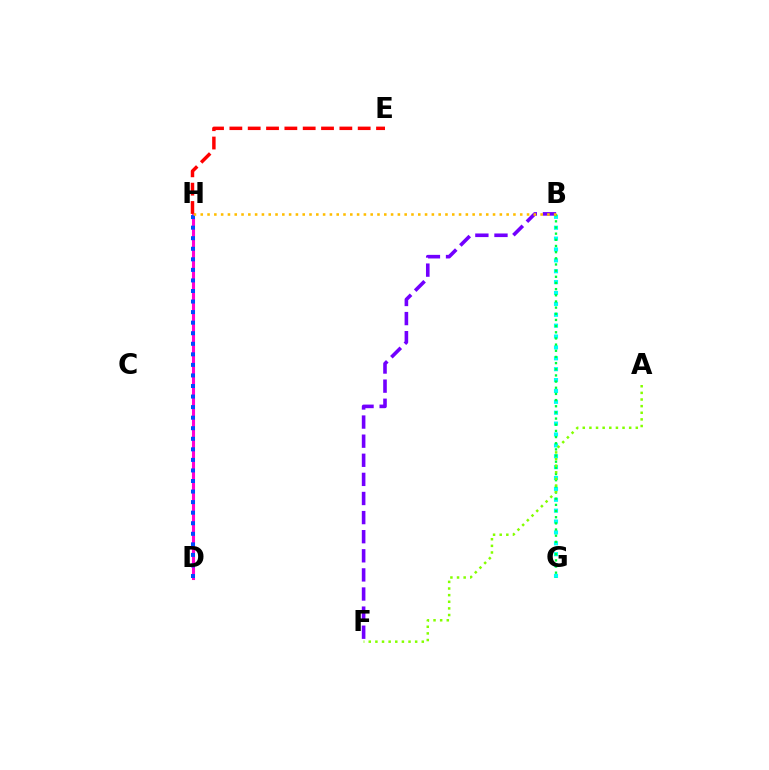{('D', 'H'): [{'color': '#ff00cf', 'line_style': 'solid', 'thickness': 2.22}, {'color': '#004bff', 'line_style': 'dotted', 'thickness': 2.87}], ('B', 'G'): [{'color': '#00fff6', 'line_style': 'dotted', 'thickness': 2.96}, {'color': '#00ff39', 'line_style': 'dotted', 'thickness': 1.67}], ('B', 'F'): [{'color': '#7200ff', 'line_style': 'dashed', 'thickness': 2.6}], ('A', 'F'): [{'color': '#84ff00', 'line_style': 'dotted', 'thickness': 1.8}], ('E', 'H'): [{'color': '#ff0000', 'line_style': 'dashed', 'thickness': 2.49}], ('B', 'H'): [{'color': '#ffbd00', 'line_style': 'dotted', 'thickness': 1.85}]}